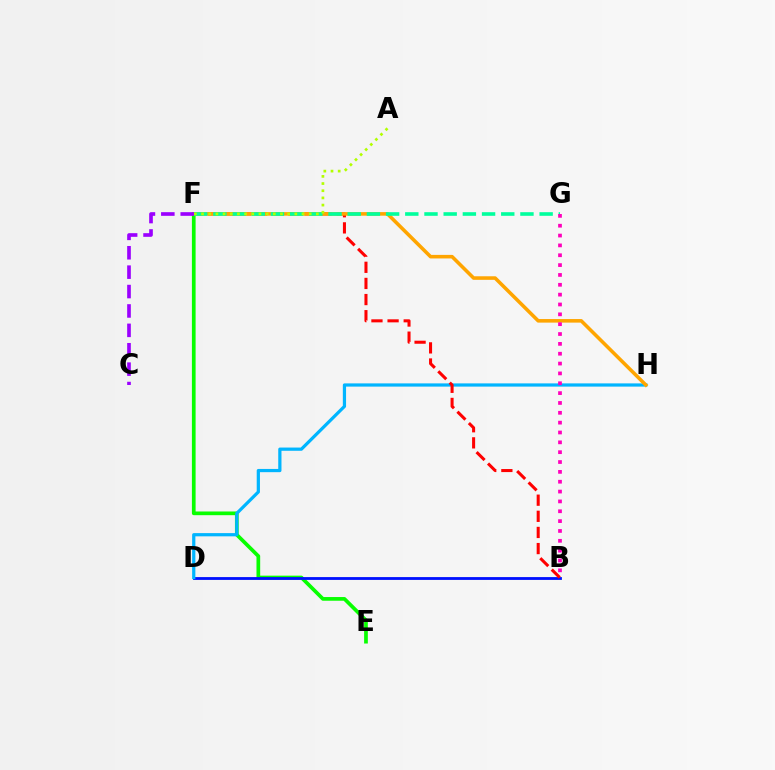{('E', 'F'): [{'color': '#08ff00', 'line_style': 'solid', 'thickness': 2.67}], ('B', 'D'): [{'color': '#0010ff', 'line_style': 'solid', 'thickness': 2.03}], ('D', 'H'): [{'color': '#00b5ff', 'line_style': 'solid', 'thickness': 2.32}], ('B', 'F'): [{'color': '#ff0000', 'line_style': 'dashed', 'thickness': 2.19}], ('F', 'H'): [{'color': '#ffa500', 'line_style': 'solid', 'thickness': 2.57}], ('F', 'G'): [{'color': '#00ff9d', 'line_style': 'dashed', 'thickness': 2.61}], ('B', 'G'): [{'color': '#ff00bd', 'line_style': 'dotted', 'thickness': 2.68}], ('A', 'F'): [{'color': '#b3ff00', 'line_style': 'dotted', 'thickness': 1.95}], ('C', 'F'): [{'color': '#9b00ff', 'line_style': 'dashed', 'thickness': 2.64}]}